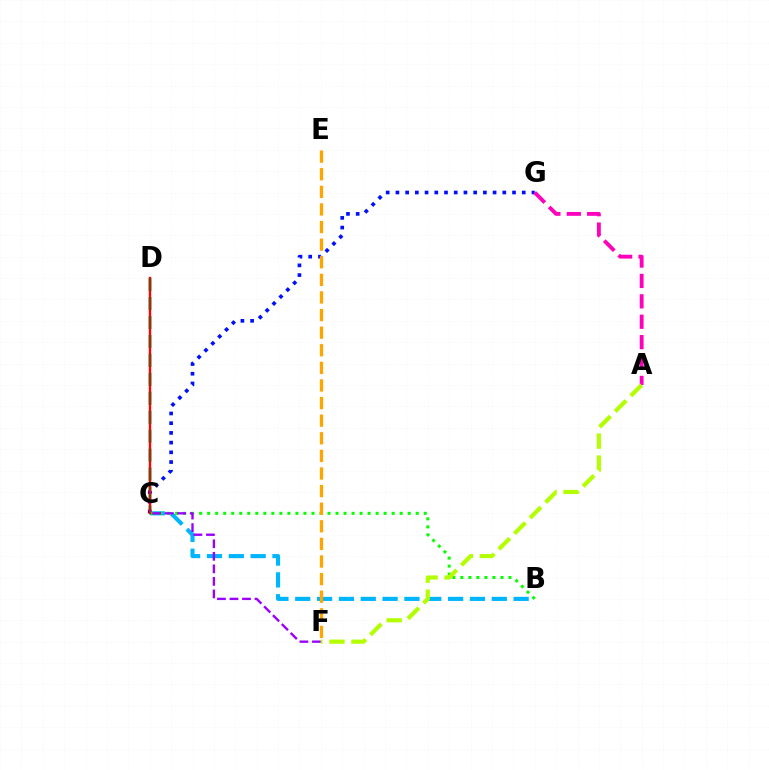{('C', 'D'): [{'color': '#00ff9d', 'line_style': 'dashed', 'thickness': 2.57}, {'color': '#ff0000', 'line_style': 'solid', 'thickness': 1.69}], ('B', 'C'): [{'color': '#00b5ff', 'line_style': 'dashed', 'thickness': 2.97}, {'color': '#08ff00', 'line_style': 'dotted', 'thickness': 2.18}], ('C', 'G'): [{'color': '#0010ff', 'line_style': 'dotted', 'thickness': 2.64}], ('E', 'F'): [{'color': '#ffa500', 'line_style': 'dashed', 'thickness': 2.39}], ('C', 'F'): [{'color': '#9b00ff', 'line_style': 'dashed', 'thickness': 1.7}], ('A', 'G'): [{'color': '#ff00bd', 'line_style': 'dashed', 'thickness': 2.77}], ('A', 'F'): [{'color': '#b3ff00', 'line_style': 'dashed', 'thickness': 3.0}]}